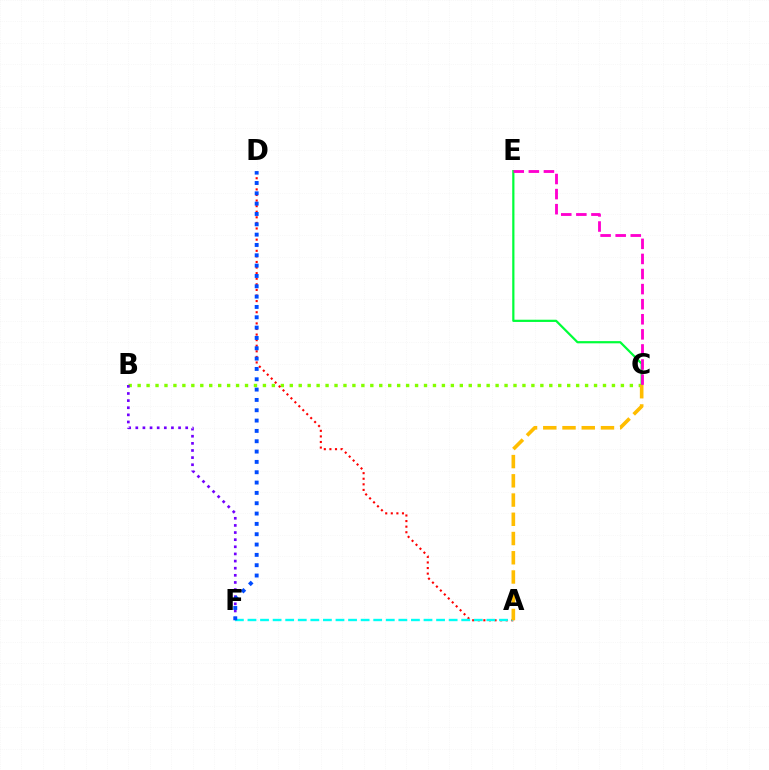{('C', 'E'): [{'color': '#00ff39', 'line_style': 'solid', 'thickness': 1.59}, {'color': '#ff00cf', 'line_style': 'dashed', 'thickness': 2.05}], ('B', 'C'): [{'color': '#84ff00', 'line_style': 'dotted', 'thickness': 2.43}], ('B', 'F'): [{'color': '#7200ff', 'line_style': 'dotted', 'thickness': 1.94}], ('A', 'D'): [{'color': '#ff0000', 'line_style': 'dotted', 'thickness': 1.52}], ('A', 'F'): [{'color': '#00fff6', 'line_style': 'dashed', 'thickness': 1.71}], ('D', 'F'): [{'color': '#004bff', 'line_style': 'dotted', 'thickness': 2.81}], ('A', 'C'): [{'color': '#ffbd00', 'line_style': 'dashed', 'thickness': 2.61}]}